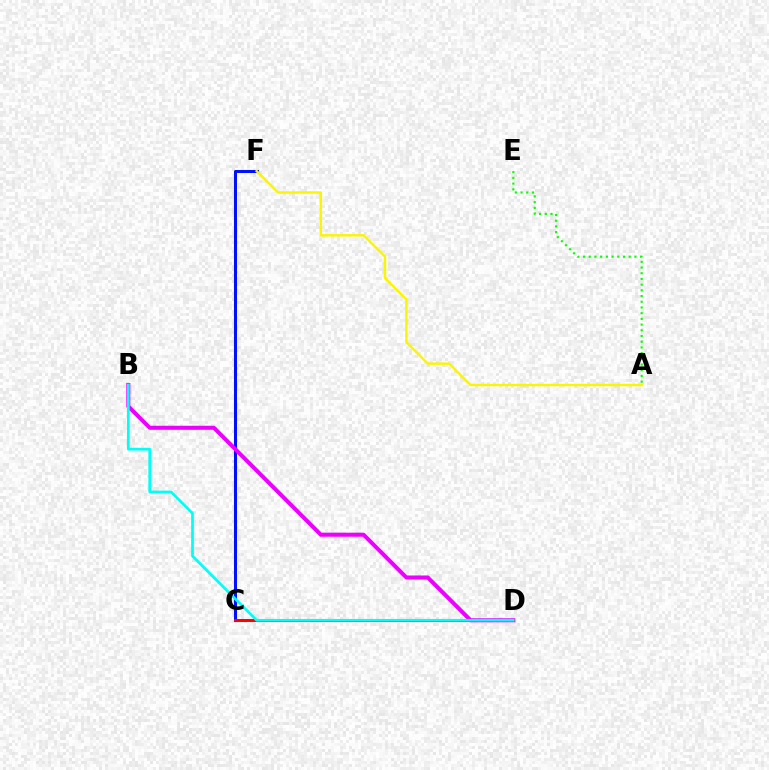{('C', 'F'): [{'color': '#0010ff', 'line_style': 'solid', 'thickness': 2.2}], ('B', 'D'): [{'color': '#ee00ff', 'line_style': 'solid', 'thickness': 2.91}, {'color': '#00fff6', 'line_style': 'solid', 'thickness': 1.95}], ('C', 'D'): [{'color': '#ff0000', 'line_style': 'solid', 'thickness': 2.14}], ('A', 'E'): [{'color': '#08ff00', 'line_style': 'dotted', 'thickness': 1.55}], ('A', 'F'): [{'color': '#fcf500', 'line_style': 'solid', 'thickness': 1.75}]}